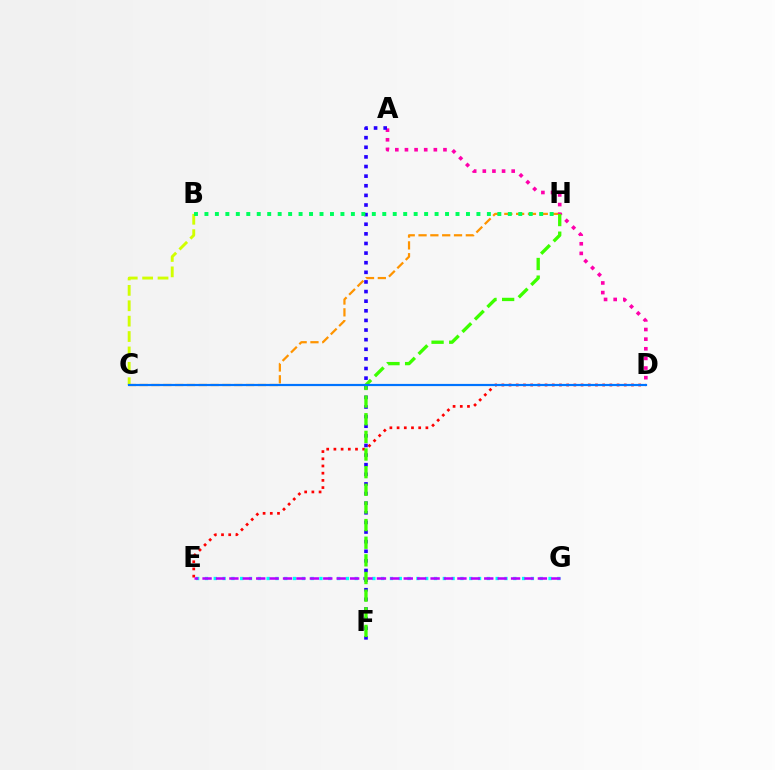{('C', 'H'): [{'color': '#ff9400', 'line_style': 'dashed', 'thickness': 1.61}], ('A', 'D'): [{'color': '#ff00ac', 'line_style': 'dotted', 'thickness': 2.62}], ('B', 'C'): [{'color': '#d1ff00', 'line_style': 'dashed', 'thickness': 2.09}], ('E', 'G'): [{'color': '#00fff6', 'line_style': 'dotted', 'thickness': 2.39}, {'color': '#b900ff', 'line_style': 'dashed', 'thickness': 1.82}], ('A', 'F'): [{'color': '#2500ff', 'line_style': 'dotted', 'thickness': 2.61}], ('D', 'E'): [{'color': '#ff0000', 'line_style': 'dotted', 'thickness': 1.96}], ('B', 'H'): [{'color': '#00ff5c', 'line_style': 'dotted', 'thickness': 2.84}], ('F', 'H'): [{'color': '#3dff00', 'line_style': 'dashed', 'thickness': 2.4}], ('C', 'D'): [{'color': '#0074ff', 'line_style': 'solid', 'thickness': 1.57}]}